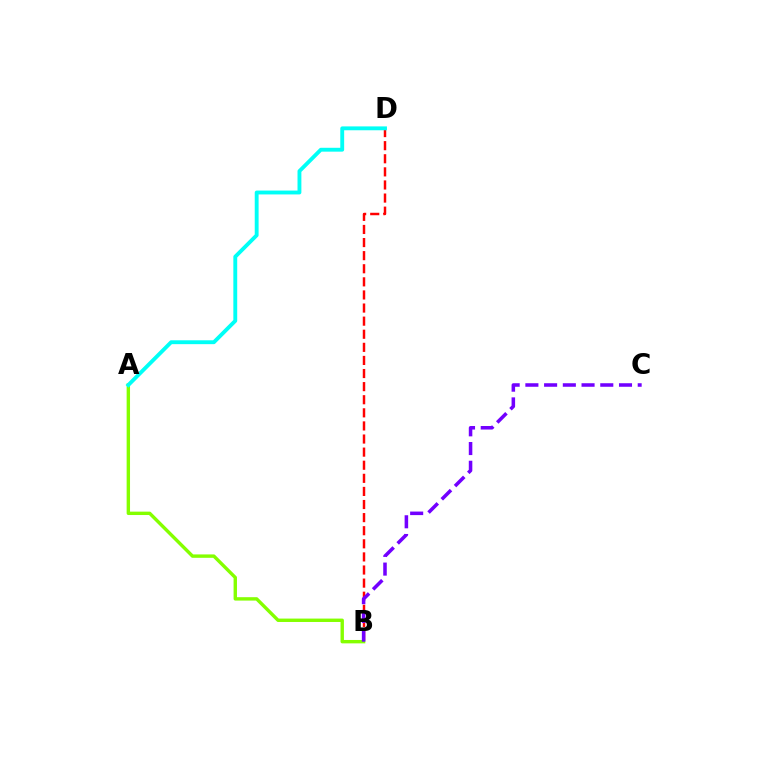{('B', 'D'): [{'color': '#ff0000', 'line_style': 'dashed', 'thickness': 1.78}], ('A', 'B'): [{'color': '#84ff00', 'line_style': 'solid', 'thickness': 2.44}], ('B', 'C'): [{'color': '#7200ff', 'line_style': 'dashed', 'thickness': 2.54}], ('A', 'D'): [{'color': '#00fff6', 'line_style': 'solid', 'thickness': 2.78}]}